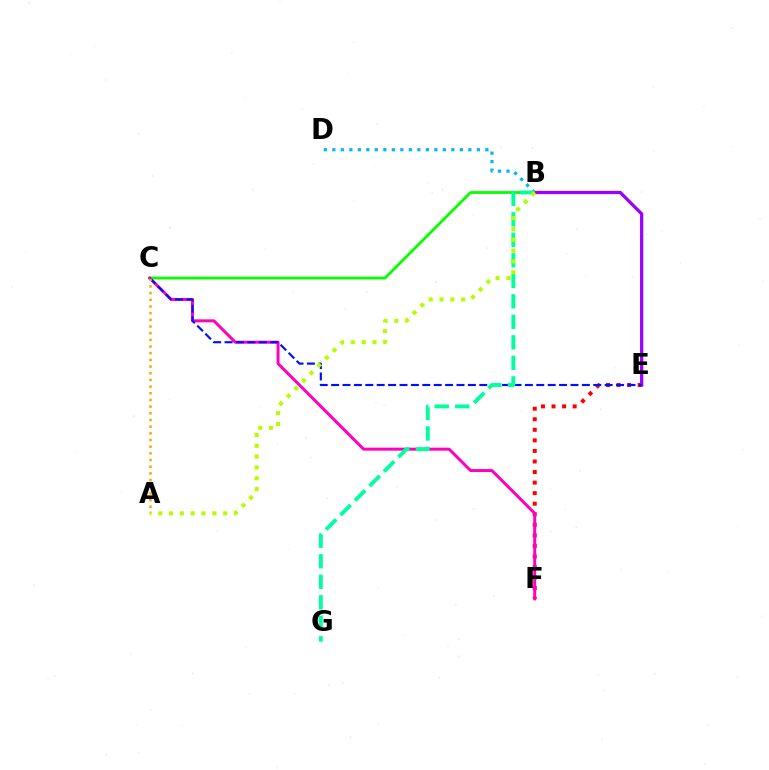{('B', 'C'): [{'color': '#08ff00', 'line_style': 'solid', 'thickness': 2.02}], ('E', 'F'): [{'color': '#ff0000', 'line_style': 'dotted', 'thickness': 2.87}], ('C', 'F'): [{'color': '#ff00bd', 'line_style': 'solid', 'thickness': 2.14}], ('B', 'D'): [{'color': '#00b5ff', 'line_style': 'dotted', 'thickness': 2.31}], ('B', 'E'): [{'color': '#9b00ff', 'line_style': 'solid', 'thickness': 2.34}], ('C', 'E'): [{'color': '#0010ff', 'line_style': 'dashed', 'thickness': 1.55}], ('A', 'C'): [{'color': '#ffa500', 'line_style': 'dotted', 'thickness': 1.81}], ('B', 'G'): [{'color': '#00ff9d', 'line_style': 'dashed', 'thickness': 2.79}], ('A', 'B'): [{'color': '#b3ff00', 'line_style': 'dotted', 'thickness': 2.94}]}